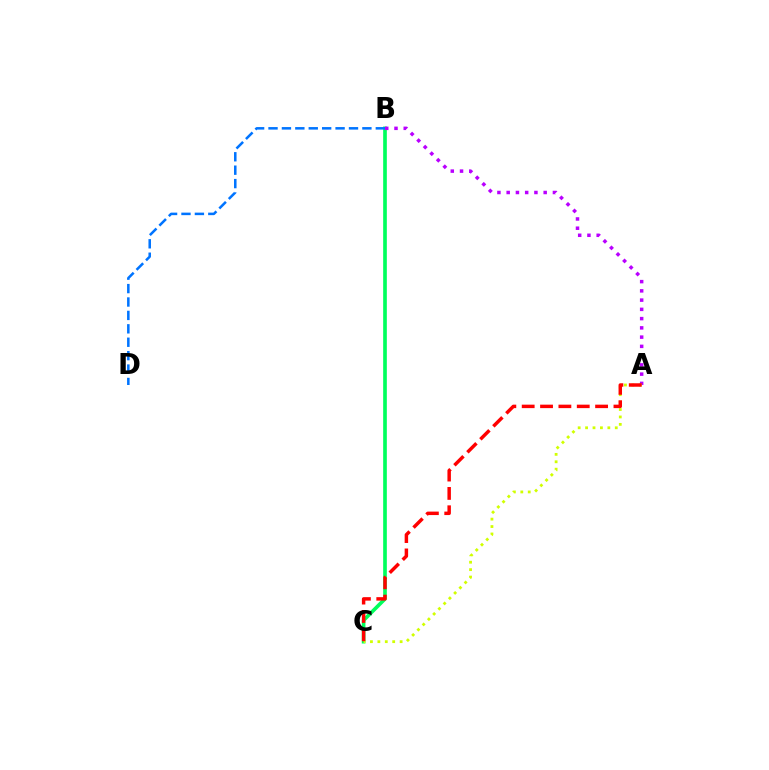{('B', 'C'): [{'color': '#00ff5c', 'line_style': 'solid', 'thickness': 2.64}], ('B', 'D'): [{'color': '#0074ff', 'line_style': 'dashed', 'thickness': 1.82}], ('A', 'B'): [{'color': '#b900ff', 'line_style': 'dotted', 'thickness': 2.51}], ('A', 'C'): [{'color': '#d1ff00', 'line_style': 'dotted', 'thickness': 2.02}, {'color': '#ff0000', 'line_style': 'dashed', 'thickness': 2.49}]}